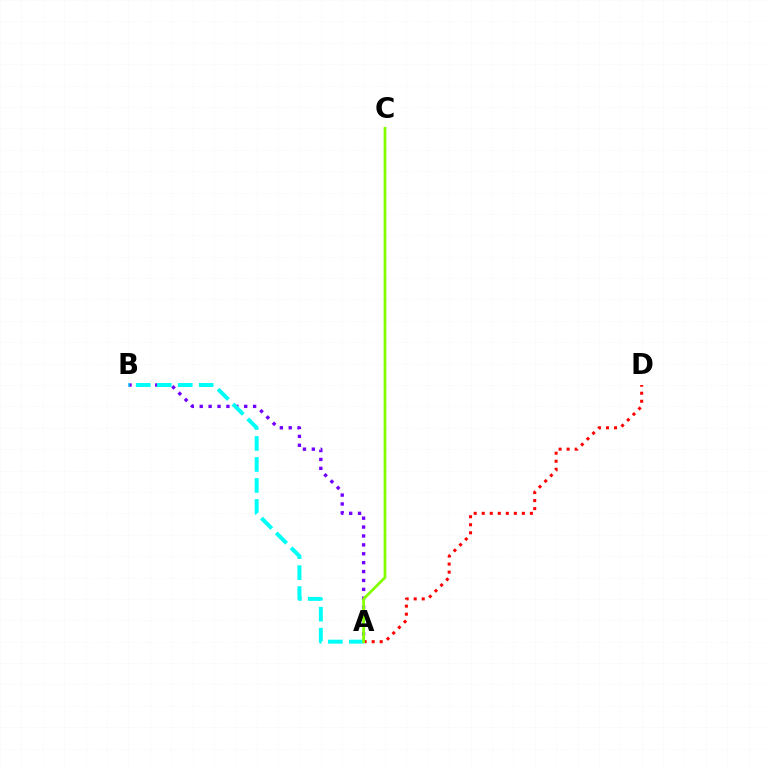{('A', 'B'): [{'color': '#7200ff', 'line_style': 'dotted', 'thickness': 2.42}, {'color': '#00fff6', 'line_style': 'dashed', 'thickness': 2.85}], ('A', 'D'): [{'color': '#ff0000', 'line_style': 'dotted', 'thickness': 2.18}], ('A', 'C'): [{'color': '#84ff00', 'line_style': 'solid', 'thickness': 2.01}]}